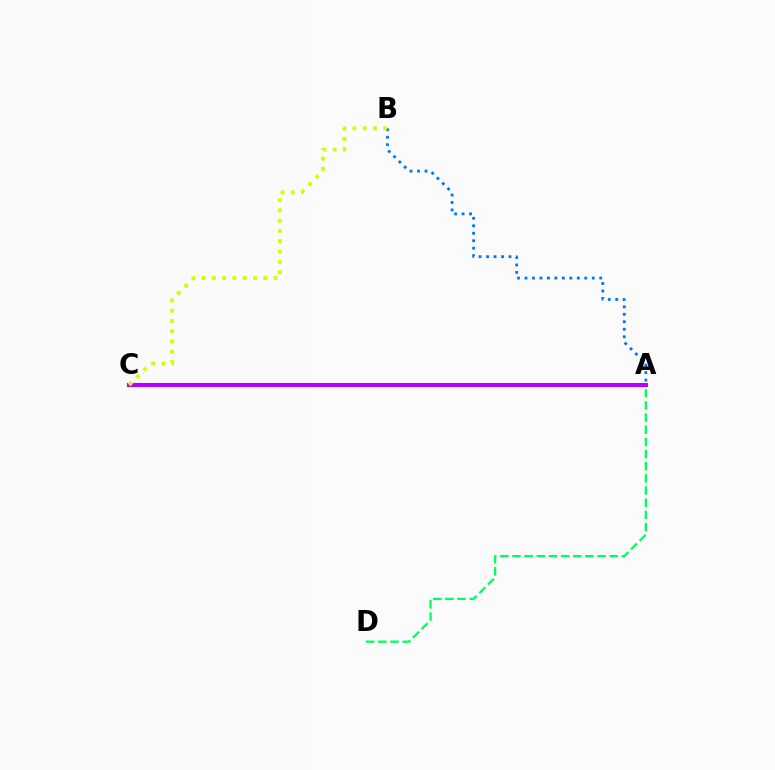{('A', 'C'): [{'color': '#ff0000', 'line_style': 'dashed', 'thickness': 2.64}, {'color': '#b900ff', 'line_style': 'solid', 'thickness': 2.96}], ('A', 'D'): [{'color': '#00ff5c', 'line_style': 'dashed', 'thickness': 1.65}], ('A', 'B'): [{'color': '#0074ff', 'line_style': 'dotted', 'thickness': 2.03}], ('B', 'C'): [{'color': '#d1ff00', 'line_style': 'dotted', 'thickness': 2.79}]}